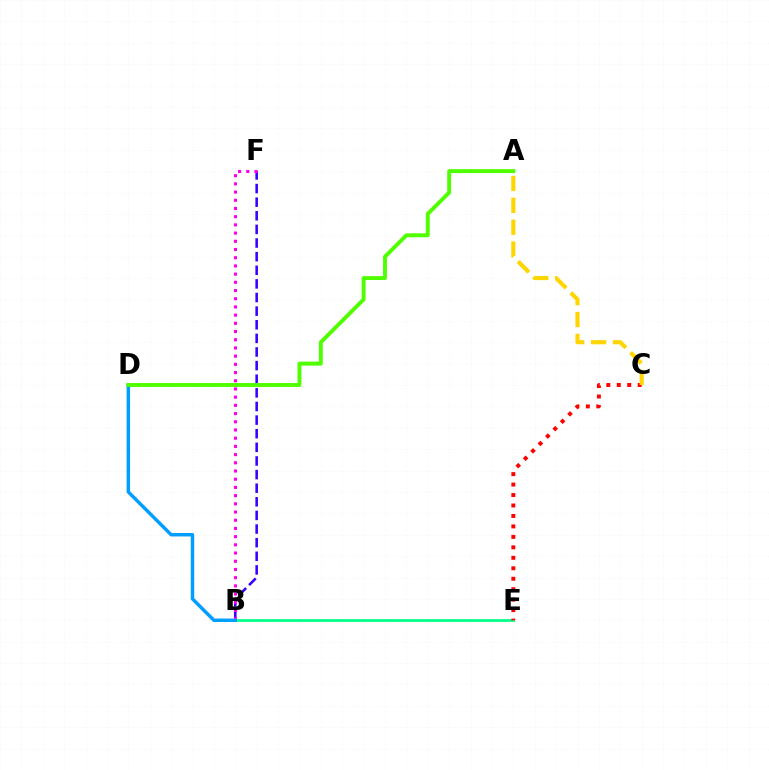{('B', 'E'): [{'color': '#00ff86', 'line_style': 'solid', 'thickness': 1.99}], ('C', 'E'): [{'color': '#ff0000', 'line_style': 'dotted', 'thickness': 2.84}], ('A', 'C'): [{'color': '#ffd500', 'line_style': 'dashed', 'thickness': 2.97}], ('B', 'F'): [{'color': '#3700ff', 'line_style': 'dashed', 'thickness': 1.85}, {'color': '#ff00ed', 'line_style': 'dotted', 'thickness': 2.23}], ('B', 'D'): [{'color': '#009eff', 'line_style': 'solid', 'thickness': 2.48}], ('A', 'D'): [{'color': '#4fff00', 'line_style': 'solid', 'thickness': 2.82}]}